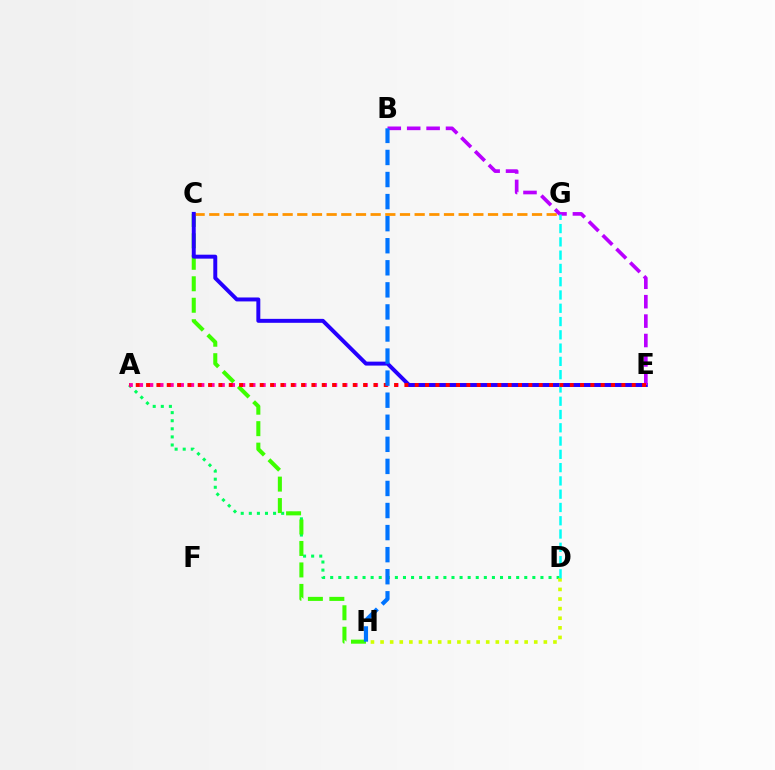{('A', 'D'): [{'color': '#00ff5c', 'line_style': 'dotted', 'thickness': 2.2}], ('C', 'H'): [{'color': '#3dff00', 'line_style': 'dashed', 'thickness': 2.92}], ('A', 'E'): [{'color': '#ff00ac', 'line_style': 'dotted', 'thickness': 2.78}, {'color': '#ff0000', 'line_style': 'dotted', 'thickness': 2.81}], ('C', 'G'): [{'color': '#ff9400', 'line_style': 'dashed', 'thickness': 1.99}], ('C', 'E'): [{'color': '#2500ff', 'line_style': 'solid', 'thickness': 2.84}], ('B', 'E'): [{'color': '#b900ff', 'line_style': 'dashed', 'thickness': 2.64}], ('D', 'H'): [{'color': '#d1ff00', 'line_style': 'dotted', 'thickness': 2.61}], ('D', 'G'): [{'color': '#00fff6', 'line_style': 'dashed', 'thickness': 1.8}], ('B', 'H'): [{'color': '#0074ff', 'line_style': 'dashed', 'thickness': 3.0}]}